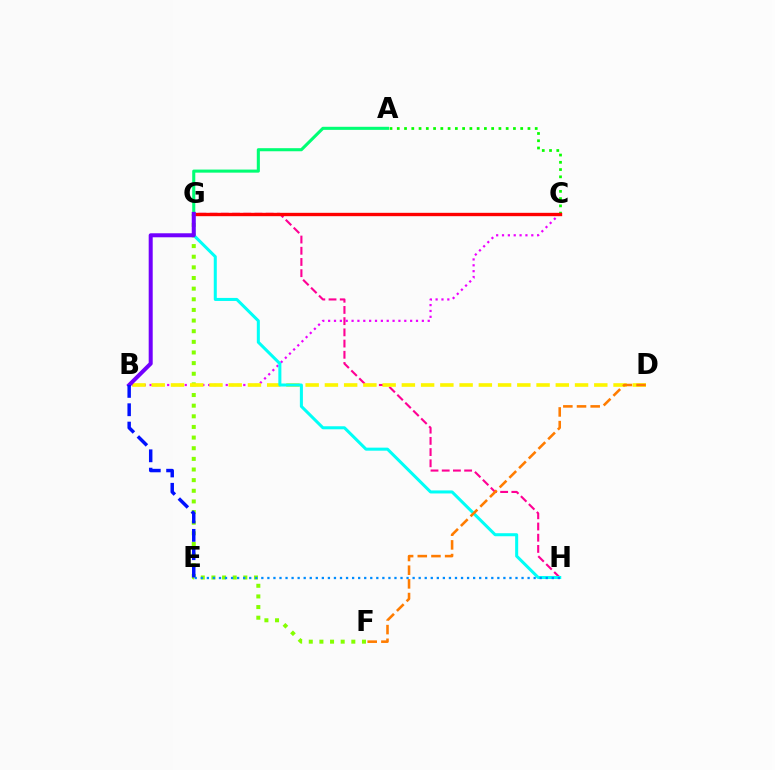{('G', 'H'): [{'color': '#ff0094', 'line_style': 'dashed', 'thickness': 1.52}, {'color': '#00fff6', 'line_style': 'solid', 'thickness': 2.18}], ('A', 'G'): [{'color': '#00ff74', 'line_style': 'solid', 'thickness': 2.22}], ('B', 'C'): [{'color': '#ee00ff', 'line_style': 'dotted', 'thickness': 1.59}], ('A', 'C'): [{'color': '#08ff00', 'line_style': 'dotted', 'thickness': 1.97}], ('F', 'G'): [{'color': '#84ff00', 'line_style': 'dotted', 'thickness': 2.89}], ('C', 'G'): [{'color': '#ff0000', 'line_style': 'solid', 'thickness': 2.41}], ('B', 'D'): [{'color': '#fcf500', 'line_style': 'dashed', 'thickness': 2.61}], ('E', 'H'): [{'color': '#008cff', 'line_style': 'dotted', 'thickness': 1.64}], ('B', 'G'): [{'color': '#7200ff', 'line_style': 'solid', 'thickness': 2.89}], ('D', 'F'): [{'color': '#ff7c00', 'line_style': 'dashed', 'thickness': 1.86}], ('B', 'E'): [{'color': '#0010ff', 'line_style': 'dashed', 'thickness': 2.49}]}